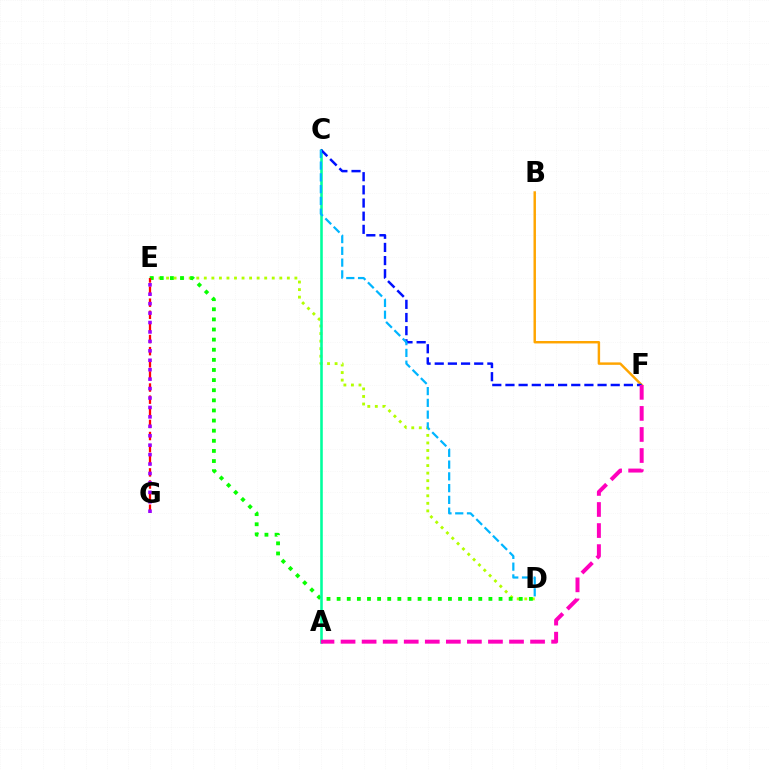{('D', 'E'): [{'color': '#b3ff00', 'line_style': 'dotted', 'thickness': 2.05}, {'color': '#08ff00', 'line_style': 'dotted', 'thickness': 2.75}], ('A', 'C'): [{'color': '#00ff9d', 'line_style': 'solid', 'thickness': 1.85}], ('E', 'G'): [{'color': '#ff0000', 'line_style': 'dashed', 'thickness': 1.65}, {'color': '#9b00ff', 'line_style': 'dotted', 'thickness': 2.56}], ('B', 'F'): [{'color': '#ffa500', 'line_style': 'solid', 'thickness': 1.76}], ('C', 'F'): [{'color': '#0010ff', 'line_style': 'dashed', 'thickness': 1.79}], ('A', 'F'): [{'color': '#ff00bd', 'line_style': 'dashed', 'thickness': 2.86}], ('C', 'D'): [{'color': '#00b5ff', 'line_style': 'dashed', 'thickness': 1.6}]}